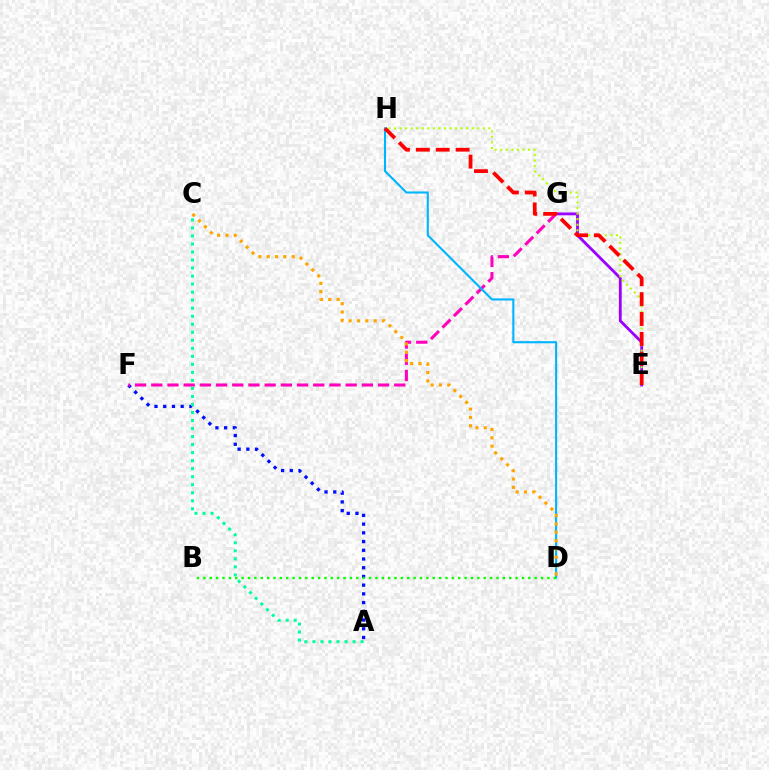{('E', 'G'): [{'color': '#9b00ff', 'line_style': 'solid', 'thickness': 2.03}], ('E', 'H'): [{'color': '#b3ff00', 'line_style': 'dotted', 'thickness': 1.51}, {'color': '#ff0000', 'line_style': 'dashed', 'thickness': 2.7}], ('A', 'F'): [{'color': '#0010ff', 'line_style': 'dotted', 'thickness': 2.37}], ('F', 'G'): [{'color': '#ff00bd', 'line_style': 'dashed', 'thickness': 2.2}], ('D', 'H'): [{'color': '#00b5ff', 'line_style': 'solid', 'thickness': 1.52}], ('C', 'D'): [{'color': '#ffa500', 'line_style': 'dotted', 'thickness': 2.27}], ('B', 'D'): [{'color': '#08ff00', 'line_style': 'dotted', 'thickness': 1.73}], ('A', 'C'): [{'color': '#00ff9d', 'line_style': 'dotted', 'thickness': 2.18}]}